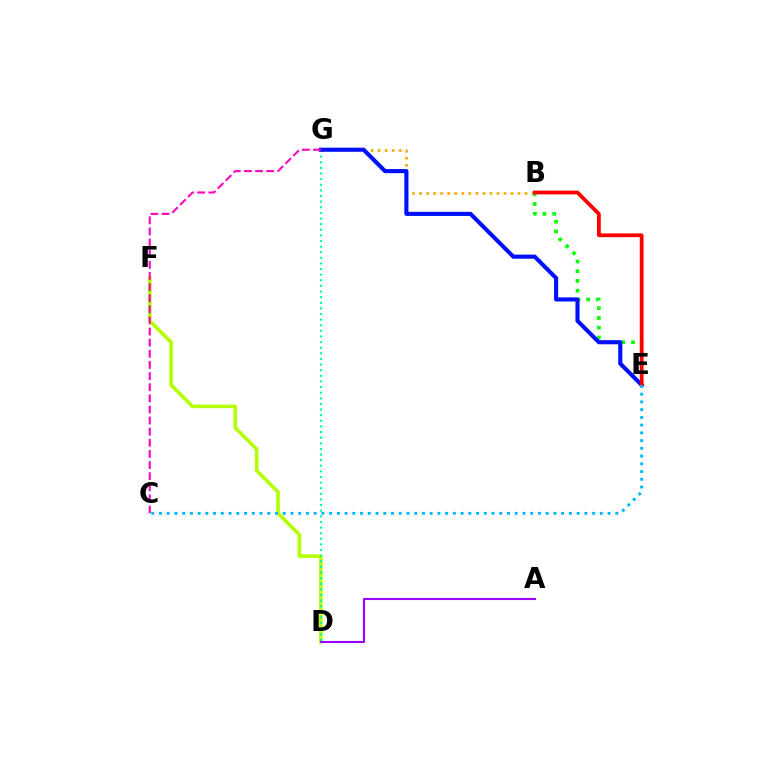{('B', 'G'): [{'color': '#ffa500', 'line_style': 'dotted', 'thickness': 1.91}], ('D', 'F'): [{'color': '#b3ff00', 'line_style': 'solid', 'thickness': 2.6}], ('D', 'G'): [{'color': '#00ff9d', 'line_style': 'dotted', 'thickness': 1.53}], ('B', 'E'): [{'color': '#08ff00', 'line_style': 'dotted', 'thickness': 2.65}, {'color': '#ff0000', 'line_style': 'solid', 'thickness': 2.71}], ('A', 'D'): [{'color': '#9b00ff', 'line_style': 'solid', 'thickness': 1.51}], ('E', 'G'): [{'color': '#0010ff', 'line_style': 'solid', 'thickness': 2.96}], ('C', 'E'): [{'color': '#00b5ff', 'line_style': 'dotted', 'thickness': 2.1}], ('C', 'G'): [{'color': '#ff00bd', 'line_style': 'dashed', 'thickness': 1.51}]}